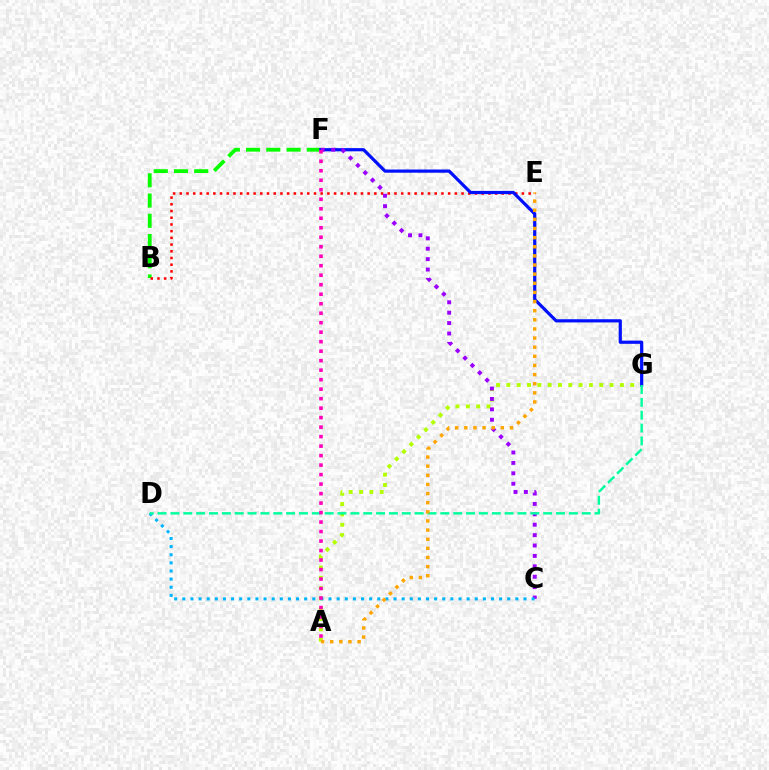{('B', 'F'): [{'color': '#08ff00', 'line_style': 'dashed', 'thickness': 2.75}], ('B', 'E'): [{'color': '#ff0000', 'line_style': 'dotted', 'thickness': 1.82}], ('A', 'G'): [{'color': '#b3ff00', 'line_style': 'dotted', 'thickness': 2.8}], ('F', 'G'): [{'color': '#0010ff', 'line_style': 'solid', 'thickness': 2.3}], ('C', 'F'): [{'color': '#9b00ff', 'line_style': 'dotted', 'thickness': 2.83}], ('C', 'D'): [{'color': '#00b5ff', 'line_style': 'dotted', 'thickness': 2.21}], ('D', 'G'): [{'color': '#00ff9d', 'line_style': 'dashed', 'thickness': 1.75}], ('A', 'E'): [{'color': '#ffa500', 'line_style': 'dotted', 'thickness': 2.48}], ('A', 'F'): [{'color': '#ff00bd', 'line_style': 'dotted', 'thickness': 2.58}]}